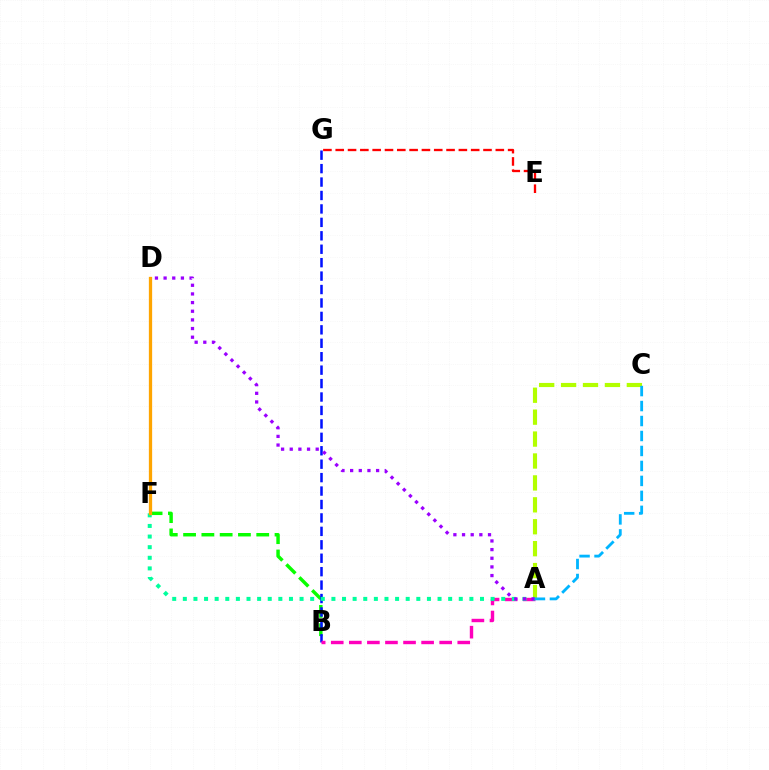{('B', 'F'): [{'color': '#08ff00', 'line_style': 'dashed', 'thickness': 2.48}], ('A', 'C'): [{'color': '#b3ff00', 'line_style': 'dashed', 'thickness': 2.98}, {'color': '#00b5ff', 'line_style': 'dashed', 'thickness': 2.03}], ('B', 'G'): [{'color': '#0010ff', 'line_style': 'dashed', 'thickness': 1.83}], ('A', 'B'): [{'color': '#ff00bd', 'line_style': 'dashed', 'thickness': 2.46}], ('A', 'F'): [{'color': '#00ff9d', 'line_style': 'dotted', 'thickness': 2.88}], ('A', 'D'): [{'color': '#9b00ff', 'line_style': 'dotted', 'thickness': 2.35}], ('D', 'F'): [{'color': '#ffa500', 'line_style': 'solid', 'thickness': 2.36}], ('E', 'G'): [{'color': '#ff0000', 'line_style': 'dashed', 'thickness': 1.67}]}